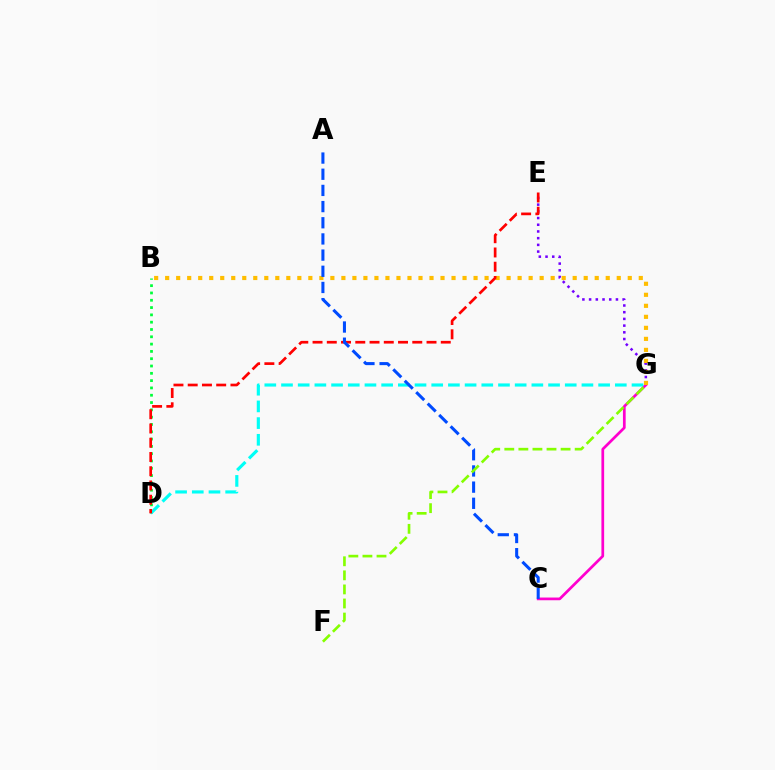{('C', 'G'): [{'color': '#ff00cf', 'line_style': 'solid', 'thickness': 1.96}], ('B', 'D'): [{'color': '#00ff39', 'line_style': 'dotted', 'thickness': 1.98}], ('E', 'G'): [{'color': '#7200ff', 'line_style': 'dotted', 'thickness': 1.82}], ('B', 'G'): [{'color': '#ffbd00', 'line_style': 'dotted', 'thickness': 2.99}], ('D', 'G'): [{'color': '#00fff6', 'line_style': 'dashed', 'thickness': 2.27}], ('D', 'E'): [{'color': '#ff0000', 'line_style': 'dashed', 'thickness': 1.94}], ('A', 'C'): [{'color': '#004bff', 'line_style': 'dashed', 'thickness': 2.2}], ('F', 'G'): [{'color': '#84ff00', 'line_style': 'dashed', 'thickness': 1.91}]}